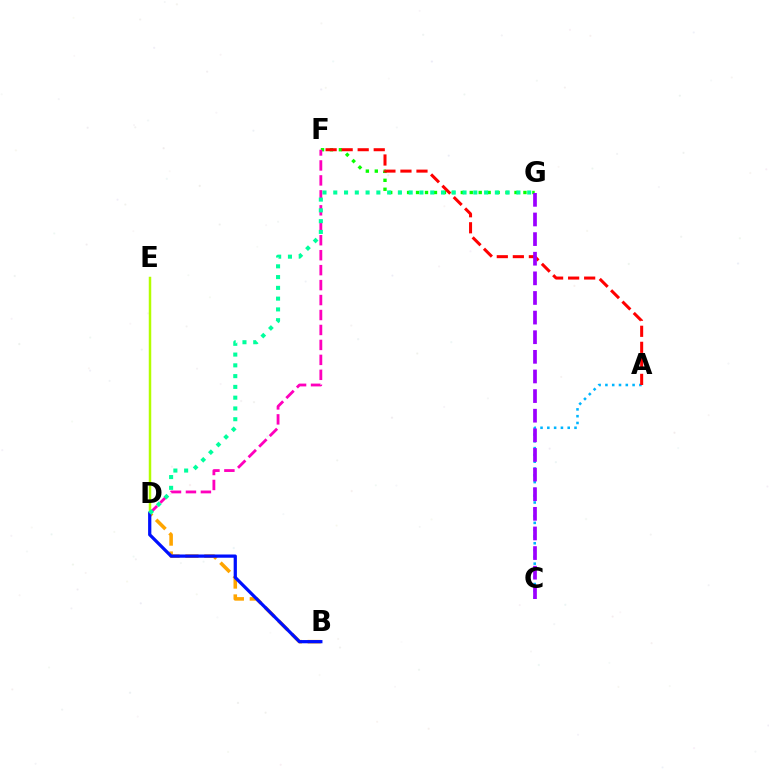{('A', 'C'): [{'color': '#00b5ff', 'line_style': 'dotted', 'thickness': 1.85}], ('F', 'G'): [{'color': '#08ff00', 'line_style': 'dotted', 'thickness': 2.43}], ('D', 'E'): [{'color': '#b3ff00', 'line_style': 'solid', 'thickness': 1.79}], ('A', 'F'): [{'color': '#ff0000', 'line_style': 'dashed', 'thickness': 2.18}], ('B', 'D'): [{'color': '#ffa500', 'line_style': 'dashed', 'thickness': 2.57}, {'color': '#0010ff', 'line_style': 'solid', 'thickness': 2.33}], ('C', 'G'): [{'color': '#9b00ff', 'line_style': 'dashed', 'thickness': 2.67}], ('D', 'F'): [{'color': '#ff00bd', 'line_style': 'dashed', 'thickness': 2.03}], ('D', 'G'): [{'color': '#00ff9d', 'line_style': 'dotted', 'thickness': 2.93}]}